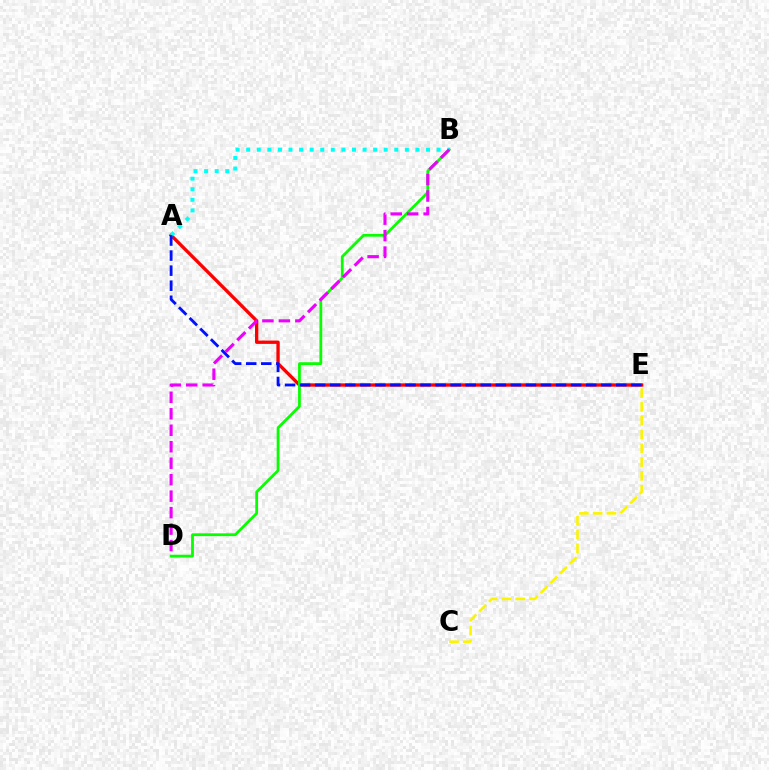{('A', 'E'): [{'color': '#ff0000', 'line_style': 'solid', 'thickness': 2.4}, {'color': '#0010ff', 'line_style': 'dashed', 'thickness': 2.05}], ('B', 'D'): [{'color': '#08ff00', 'line_style': 'solid', 'thickness': 2.0}, {'color': '#ee00ff', 'line_style': 'dashed', 'thickness': 2.24}], ('A', 'B'): [{'color': '#00fff6', 'line_style': 'dotted', 'thickness': 2.87}], ('C', 'E'): [{'color': '#fcf500', 'line_style': 'dashed', 'thickness': 1.87}]}